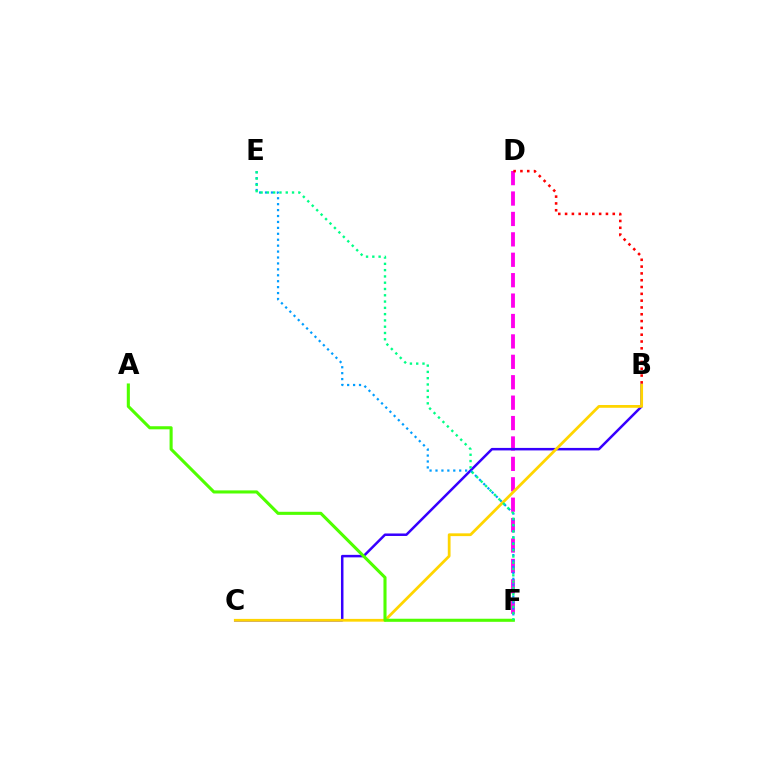{('D', 'F'): [{'color': '#ff00ed', 'line_style': 'dashed', 'thickness': 2.77}], ('B', 'C'): [{'color': '#3700ff', 'line_style': 'solid', 'thickness': 1.8}, {'color': '#ffd500', 'line_style': 'solid', 'thickness': 2.0}], ('E', 'F'): [{'color': '#009eff', 'line_style': 'dotted', 'thickness': 1.61}, {'color': '#00ff86', 'line_style': 'dotted', 'thickness': 1.71}], ('B', 'D'): [{'color': '#ff0000', 'line_style': 'dotted', 'thickness': 1.85}], ('A', 'F'): [{'color': '#4fff00', 'line_style': 'solid', 'thickness': 2.22}]}